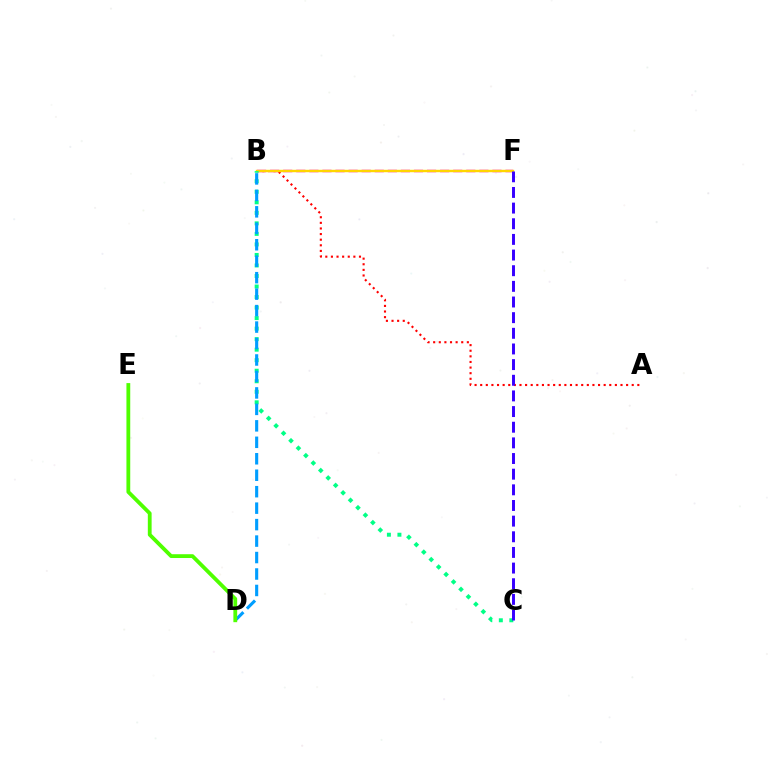{('B', 'F'): [{'color': '#ff00ed', 'line_style': 'dashed', 'thickness': 1.78}, {'color': '#ffd500', 'line_style': 'solid', 'thickness': 1.74}], ('A', 'B'): [{'color': '#ff0000', 'line_style': 'dotted', 'thickness': 1.52}], ('B', 'C'): [{'color': '#00ff86', 'line_style': 'dotted', 'thickness': 2.86}], ('B', 'D'): [{'color': '#009eff', 'line_style': 'dashed', 'thickness': 2.24}], ('C', 'F'): [{'color': '#3700ff', 'line_style': 'dashed', 'thickness': 2.13}], ('D', 'E'): [{'color': '#4fff00', 'line_style': 'solid', 'thickness': 2.74}]}